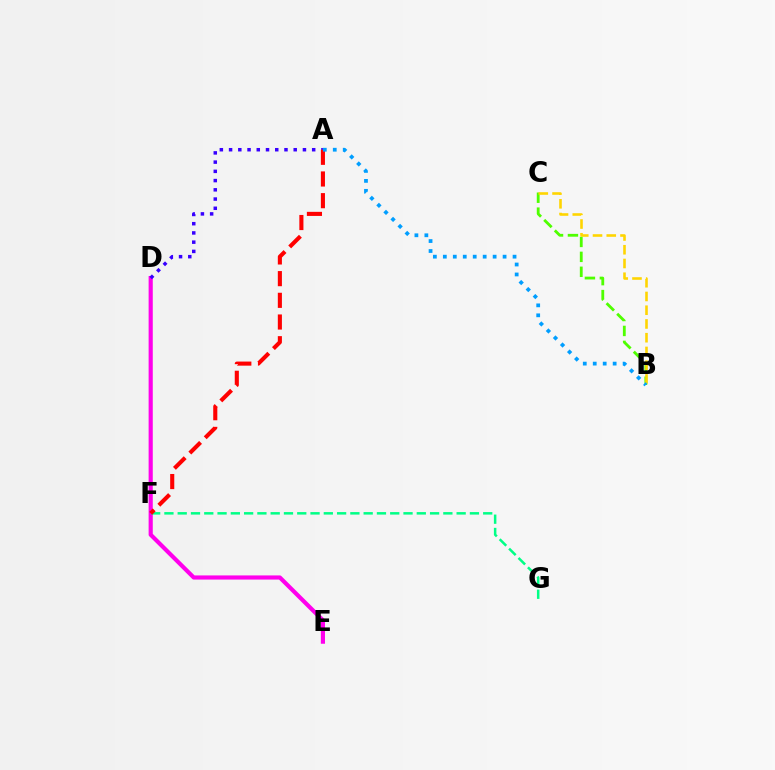{('B', 'C'): [{'color': '#4fff00', 'line_style': 'dashed', 'thickness': 2.03}, {'color': '#ffd500', 'line_style': 'dashed', 'thickness': 1.87}], ('D', 'E'): [{'color': '#ff00ed', 'line_style': 'solid', 'thickness': 2.99}], ('A', 'D'): [{'color': '#3700ff', 'line_style': 'dotted', 'thickness': 2.51}], ('F', 'G'): [{'color': '#00ff86', 'line_style': 'dashed', 'thickness': 1.8}], ('A', 'F'): [{'color': '#ff0000', 'line_style': 'dashed', 'thickness': 2.95}], ('A', 'B'): [{'color': '#009eff', 'line_style': 'dotted', 'thickness': 2.71}]}